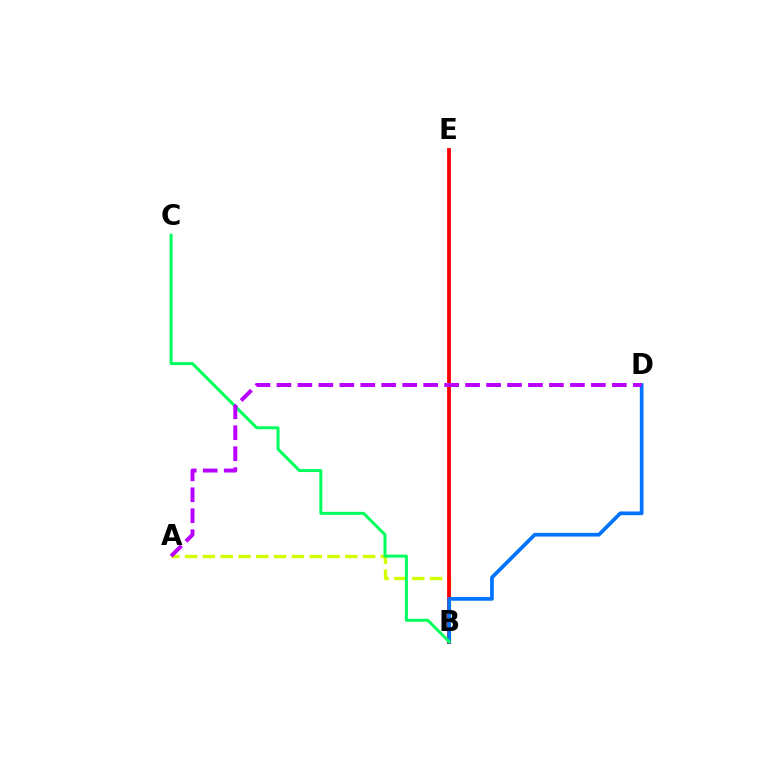{('A', 'B'): [{'color': '#d1ff00', 'line_style': 'dashed', 'thickness': 2.42}], ('B', 'E'): [{'color': '#ff0000', 'line_style': 'solid', 'thickness': 2.73}], ('B', 'D'): [{'color': '#0074ff', 'line_style': 'solid', 'thickness': 2.67}], ('B', 'C'): [{'color': '#00ff5c', 'line_style': 'solid', 'thickness': 2.15}], ('A', 'D'): [{'color': '#b900ff', 'line_style': 'dashed', 'thickness': 2.85}]}